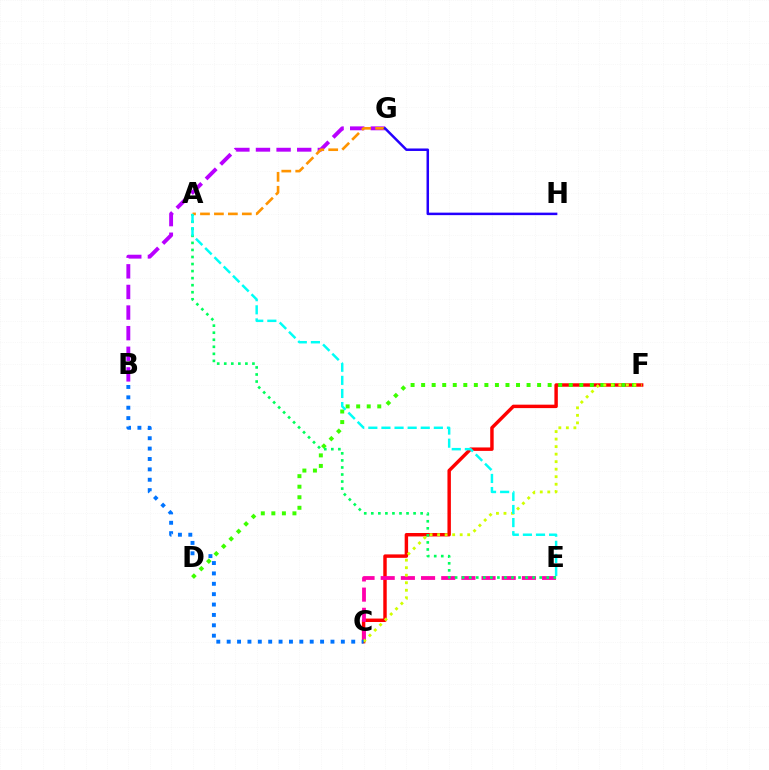{('B', 'G'): [{'color': '#b900ff', 'line_style': 'dashed', 'thickness': 2.8}], ('C', 'F'): [{'color': '#ff0000', 'line_style': 'solid', 'thickness': 2.48}, {'color': '#d1ff00', 'line_style': 'dotted', 'thickness': 2.04}], ('C', 'E'): [{'color': '#ff00ac', 'line_style': 'dashed', 'thickness': 2.74}], ('D', 'F'): [{'color': '#3dff00', 'line_style': 'dotted', 'thickness': 2.86}], ('A', 'E'): [{'color': '#00ff5c', 'line_style': 'dotted', 'thickness': 1.91}, {'color': '#00fff6', 'line_style': 'dashed', 'thickness': 1.78}], ('A', 'G'): [{'color': '#ff9400', 'line_style': 'dashed', 'thickness': 1.89}], ('G', 'H'): [{'color': '#2500ff', 'line_style': 'solid', 'thickness': 1.79}], ('B', 'C'): [{'color': '#0074ff', 'line_style': 'dotted', 'thickness': 2.82}]}